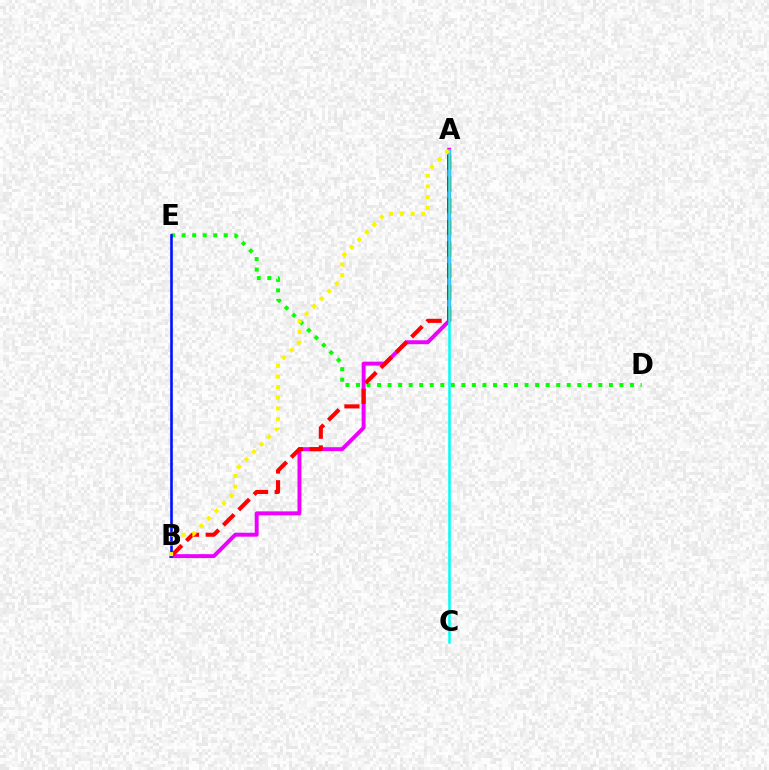{('D', 'E'): [{'color': '#08ff00', 'line_style': 'dotted', 'thickness': 2.86}], ('A', 'B'): [{'color': '#ee00ff', 'line_style': 'solid', 'thickness': 2.83}, {'color': '#ff0000', 'line_style': 'dashed', 'thickness': 2.95}, {'color': '#fcf500', 'line_style': 'dotted', 'thickness': 2.9}], ('B', 'E'): [{'color': '#0010ff', 'line_style': 'solid', 'thickness': 1.88}], ('A', 'C'): [{'color': '#00fff6', 'line_style': 'solid', 'thickness': 1.82}]}